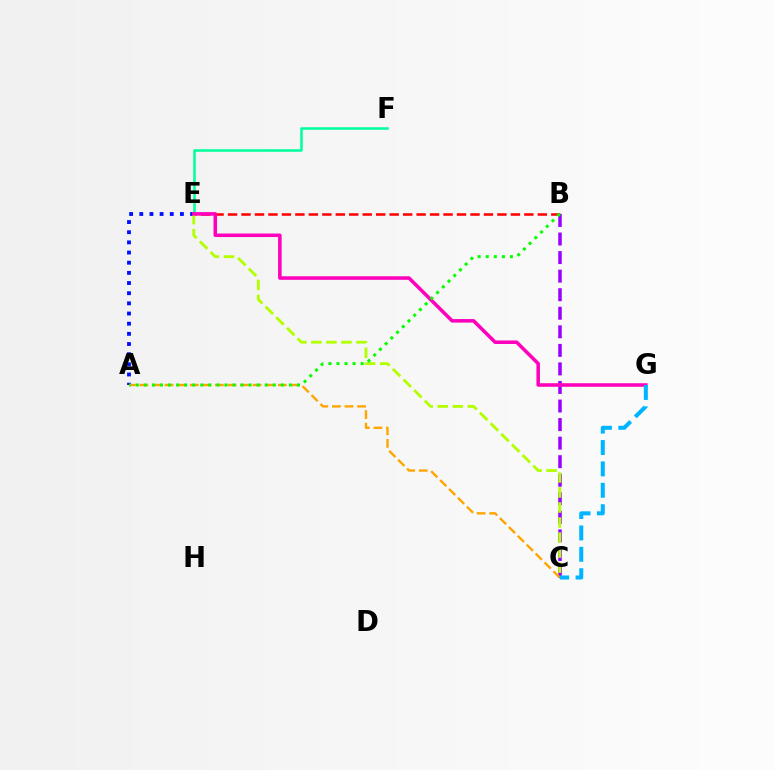{('B', 'E'): [{'color': '#ff0000', 'line_style': 'dashed', 'thickness': 1.83}], ('A', 'E'): [{'color': '#0010ff', 'line_style': 'dotted', 'thickness': 2.76}], ('B', 'C'): [{'color': '#9b00ff', 'line_style': 'dashed', 'thickness': 2.52}], ('A', 'C'): [{'color': '#ffa500', 'line_style': 'dashed', 'thickness': 1.71}], ('E', 'F'): [{'color': '#00ff9d', 'line_style': 'solid', 'thickness': 1.83}], ('C', 'E'): [{'color': '#b3ff00', 'line_style': 'dashed', 'thickness': 2.04}], ('E', 'G'): [{'color': '#ff00bd', 'line_style': 'solid', 'thickness': 2.55}], ('C', 'G'): [{'color': '#00b5ff', 'line_style': 'dashed', 'thickness': 2.91}], ('A', 'B'): [{'color': '#08ff00', 'line_style': 'dotted', 'thickness': 2.19}]}